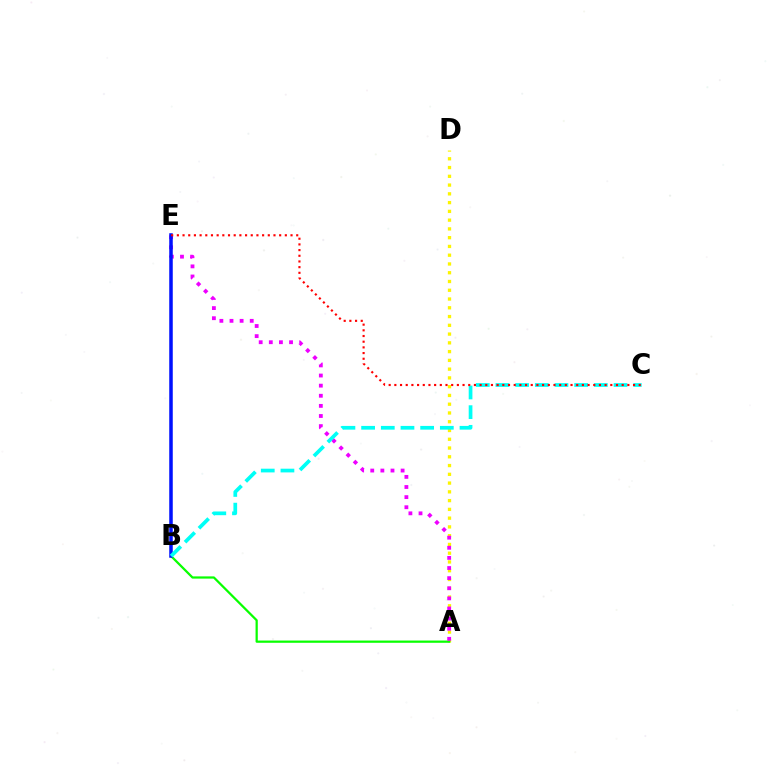{('A', 'D'): [{'color': '#fcf500', 'line_style': 'dotted', 'thickness': 2.38}], ('A', 'B'): [{'color': '#08ff00', 'line_style': 'solid', 'thickness': 1.61}], ('A', 'E'): [{'color': '#ee00ff', 'line_style': 'dotted', 'thickness': 2.75}], ('B', 'E'): [{'color': '#0010ff', 'line_style': 'solid', 'thickness': 2.53}], ('B', 'C'): [{'color': '#00fff6', 'line_style': 'dashed', 'thickness': 2.67}], ('C', 'E'): [{'color': '#ff0000', 'line_style': 'dotted', 'thickness': 1.54}]}